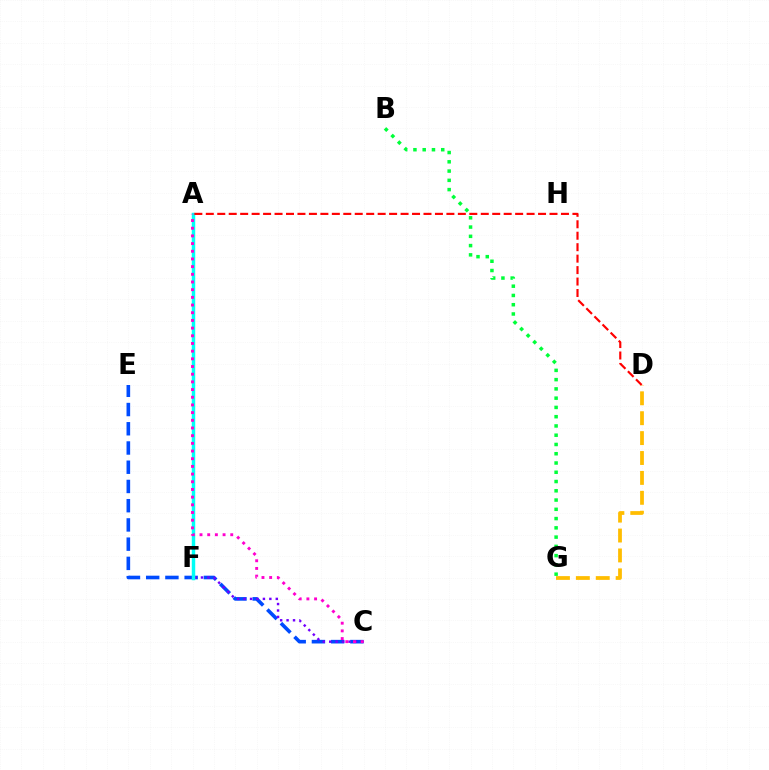{('C', 'E'): [{'color': '#004bff', 'line_style': 'dashed', 'thickness': 2.61}], ('D', 'G'): [{'color': '#ffbd00', 'line_style': 'dashed', 'thickness': 2.7}], ('B', 'G'): [{'color': '#00ff39', 'line_style': 'dotted', 'thickness': 2.52}], ('A', 'F'): [{'color': '#84ff00', 'line_style': 'dotted', 'thickness': 1.9}, {'color': '#00fff6', 'line_style': 'solid', 'thickness': 2.49}], ('C', 'F'): [{'color': '#7200ff', 'line_style': 'dotted', 'thickness': 1.75}], ('A', 'D'): [{'color': '#ff0000', 'line_style': 'dashed', 'thickness': 1.56}], ('A', 'C'): [{'color': '#ff00cf', 'line_style': 'dotted', 'thickness': 2.09}]}